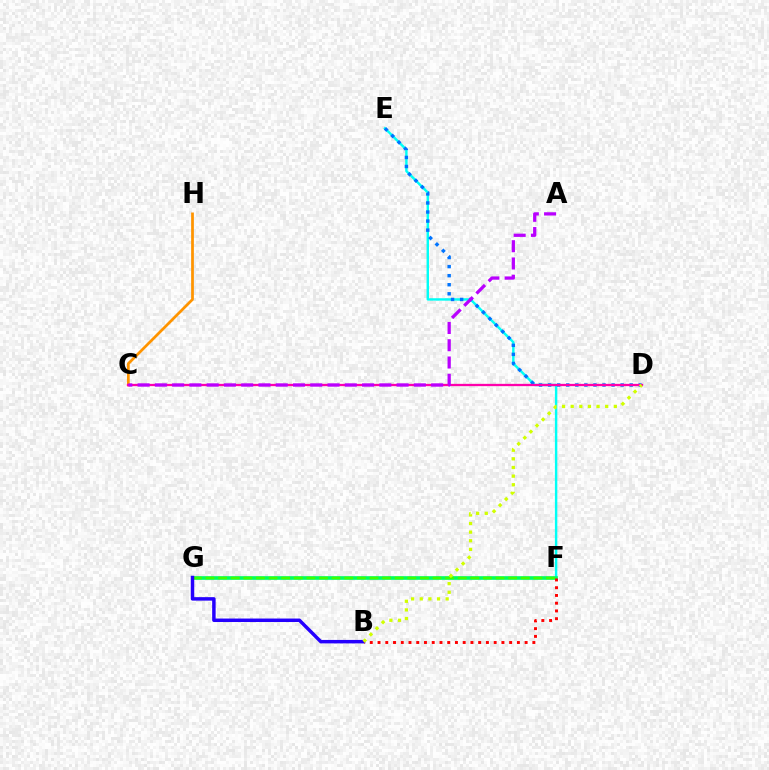{('C', 'H'): [{'color': '#ff9400', 'line_style': 'solid', 'thickness': 1.98}], ('E', 'F'): [{'color': '#00fff6', 'line_style': 'solid', 'thickness': 1.74}], ('D', 'E'): [{'color': '#0074ff', 'line_style': 'dotted', 'thickness': 2.46}], ('C', 'D'): [{'color': '#ff00ac', 'line_style': 'solid', 'thickness': 1.65}], ('F', 'G'): [{'color': '#00ff5c', 'line_style': 'solid', 'thickness': 2.62}, {'color': '#3dff00', 'line_style': 'dashed', 'thickness': 1.71}], ('B', 'G'): [{'color': '#2500ff', 'line_style': 'solid', 'thickness': 2.5}], ('A', 'C'): [{'color': '#b900ff', 'line_style': 'dashed', 'thickness': 2.35}], ('B', 'F'): [{'color': '#ff0000', 'line_style': 'dotted', 'thickness': 2.1}], ('B', 'D'): [{'color': '#d1ff00', 'line_style': 'dotted', 'thickness': 2.34}]}